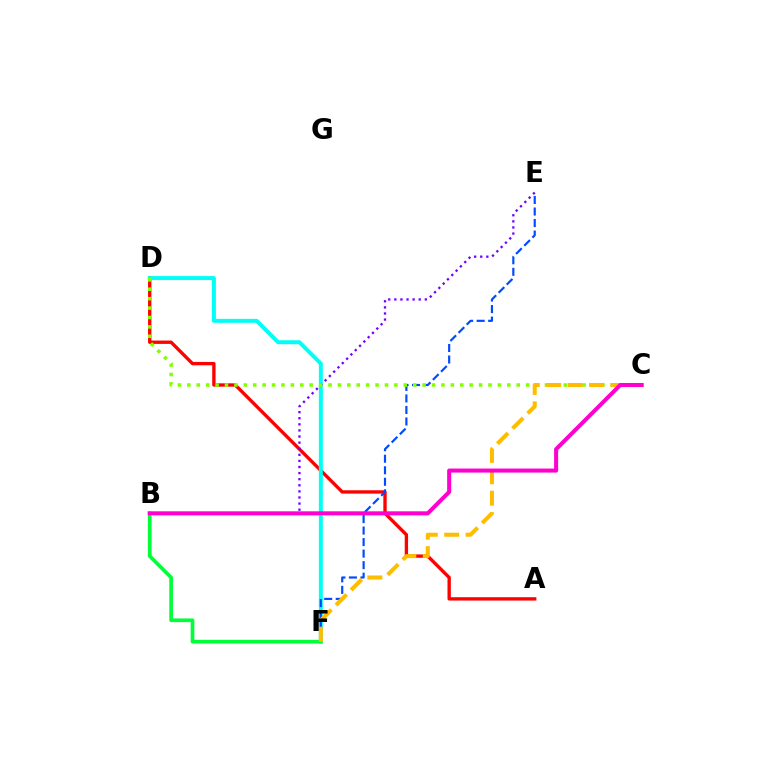{('A', 'D'): [{'color': '#ff0000', 'line_style': 'solid', 'thickness': 2.41}], ('D', 'F'): [{'color': '#00fff6', 'line_style': 'solid', 'thickness': 2.85}], ('E', 'F'): [{'color': '#004bff', 'line_style': 'dashed', 'thickness': 1.57}], ('B', 'F'): [{'color': '#00ff39', 'line_style': 'solid', 'thickness': 2.65}], ('B', 'E'): [{'color': '#7200ff', 'line_style': 'dotted', 'thickness': 1.66}], ('C', 'D'): [{'color': '#84ff00', 'line_style': 'dotted', 'thickness': 2.56}], ('C', 'F'): [{'color': '#ffbd00', 'line_style': 'dashed', 'thickness': 2.91}], ('B', 'C'): [{'color': '#ff00cf', 'line_style': 'solid', 'thickness': 2.91}]}